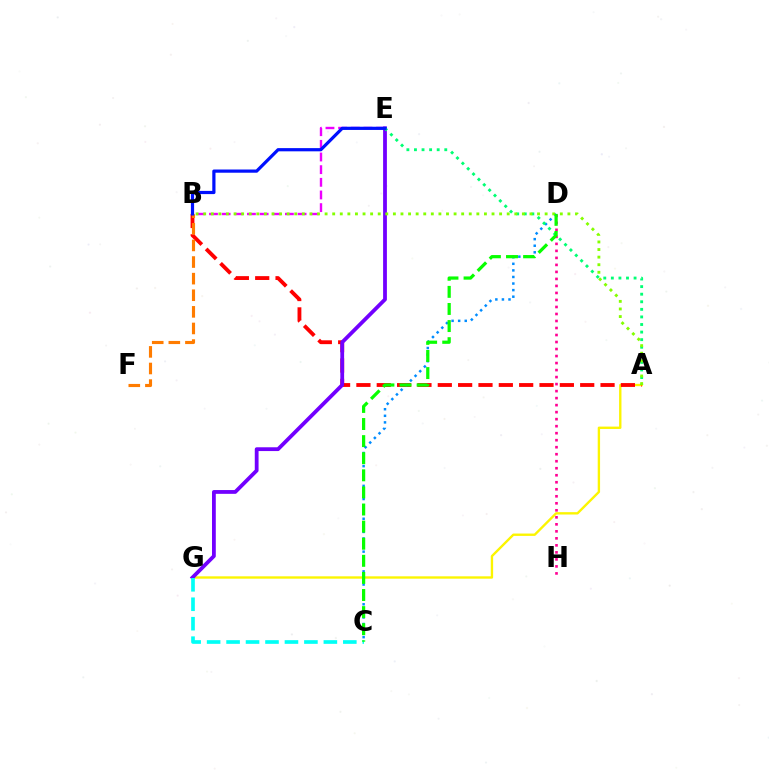{('A', 'G'): [{'color': '#fcf500', 'line_style': 'solid', 'thickness': 1.7}], ('A', 'B'): [{'color': '#ff0000', 'line_style': 'dashed', 'thickness': 2.76}, {'color': '#84ff00', 'line_style': 'dotted', 'thickness': 2.06}], ('C', 'D'): [{'color': '#008cff', 'line_style': 'dotted', 'thickness': 1.79}, {'color': '#08ff00', 'line_style': 'dashed', 'thickness': 2.32}], ('E', 'G'): [{'color': '#7200ff', 'line_style': 'solid', 'thickness': 2.73}], ('D', 'H'): [{'color': '#ff0094', 'line_style': 'dotted', 'thickness': 1.91}], ('B', 'E'): [{'color': '#ee00ff', 'line_style': 'dashed', 'thickness': 1.72}, {'color': '#0010ff', 'line_style': 'solid', 'thickness': 2.31}], ('B', 'F'): [{'color': '#ff7c00', 'line_style': 'dashed', 'thickness': 2.26}], ('C', 'G'): [{'color': '#00fff6', 'line_style': 'dashed', 'thickness': 2.64}], ('A', 'E'): [{'color': '#00ff74', 'line_style': 'dotted', 'thickness': 2.06}]}